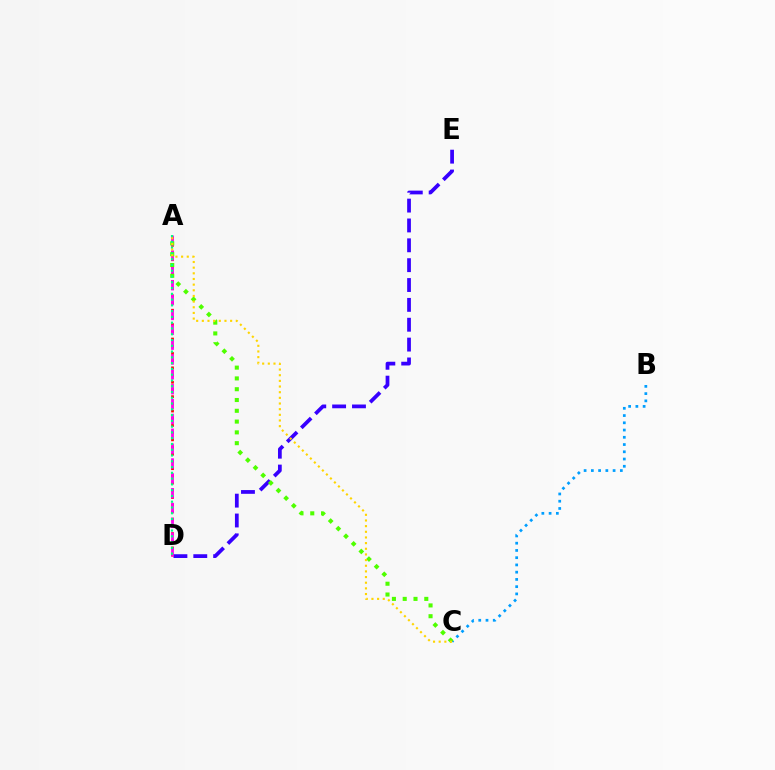{('D', 'E'): [{'color': '#3700ff', 'line_style': 'dashed', 'thickness': 2.7}], ('A', 'D'): [{'color': '#ff0000', 'line_style': 'dotted', 'thickness': 1.96}, {'color': '#ff00ed', 'line_style': 'dashed', 'thickness': 2.02}, {'color': '#00ff86', 'line_style': 'dotted', 'thickness': 1.57}], ('B', 'C'): [{'color': '#009eff', 'line_style': 'dotted', 'thickness': 1.97}], ('A', 'C'): [{'color': '#4fff00', 'line_style': 'dotted', 'thickness': 2.93}, {'color': '#ffd500', 'line_style': 'dotted', 'thickness': 1.54}]}